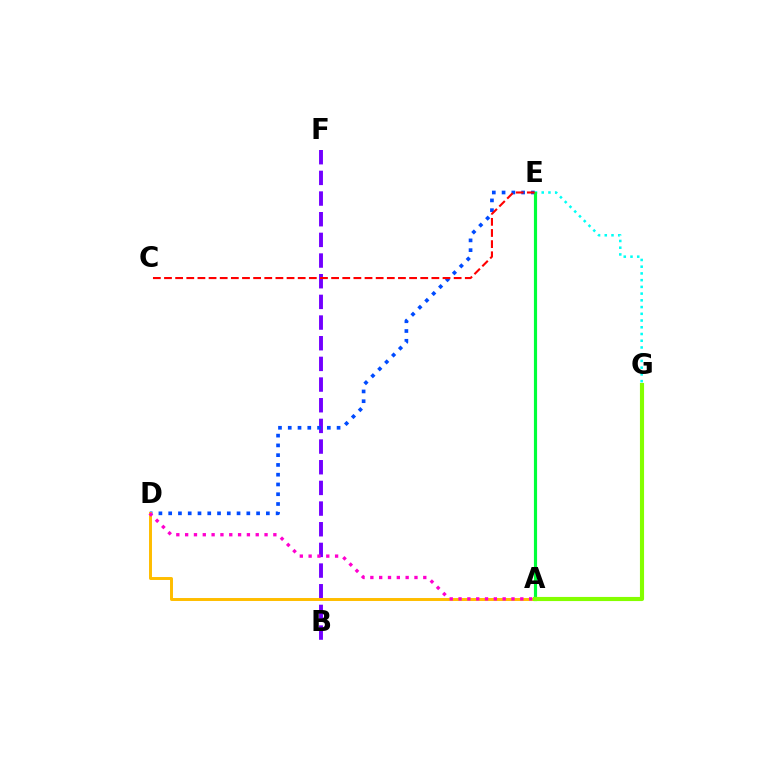{('B', 'F'): [{'color': '#7200ff', 'line_style': 'dashed', 'thickness': 2.81}], ('D', 'E'): [{'color': '#004bff', 'line_style': 'dotted', 'thickness': 2.65}], ('E', 'G'): [{'color': '#00fff6', 'line_style': 'dotted', 'thickness': 1.83}], ('A', 'E'): [{'color': '#00ff39', 'line_style': 'solid', 'thickness': 2.27}], ('A', 'D'): [{'color': '#ffbd00', 'line_style': 'solid', 'thickness': 2.12}, {'color': '#ff00cf', 'line_style': 'dotted', 'thickness': 2.4}], ('C', 'E'): [{'color': '#ff0000', 'line_style': 'dashed', 'thickness': 1.51}], ('A', 'G'): [{'color': '#84ff00', 'line_style': 'solid', 'thickness': 2.97}]}